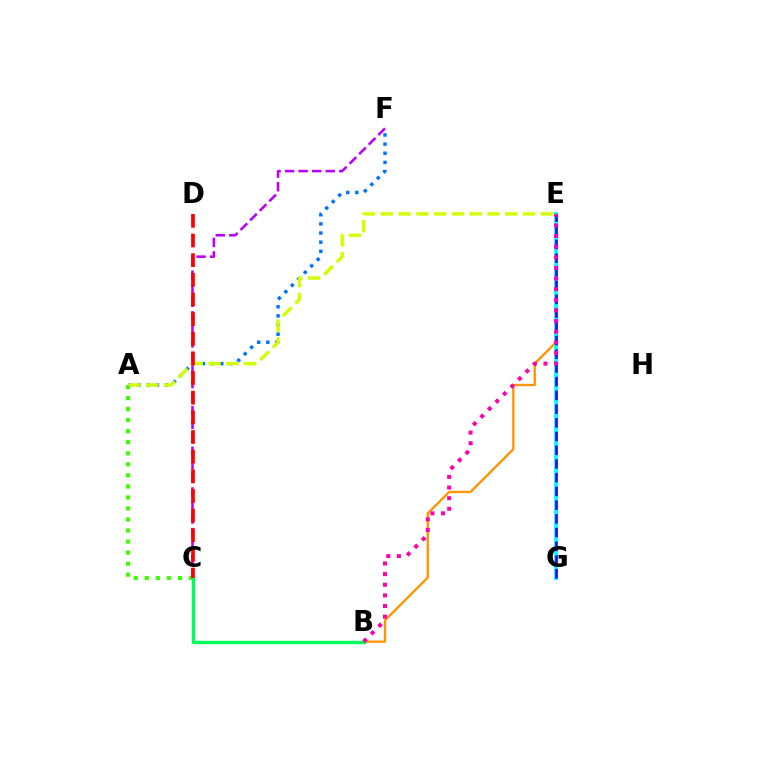{('A', 'C'): [{'color': '#3dff00', 'line_style': 'dotted', 'thickness': 3.0}], ('A', 'F'): [{'color': '#0074ff', 'line_style': 'dotted', 'thickness': 2.48}], ('B', 'E'): [{'color': '#ff9400', 'line_style': 'solid', 'thickness': 1.69}, {'color': '#ff00ac', 'line_style': 'dotted', 'thickness': 2.89}], ('E', 'G'): [{'color': '#00fff6', 'line_style': 'solid', 'thickness': 2.79}, {'color': '#2500ff', 'line_style': 'dashed', 'thickness': 1.86}], ('B', 'C'): [{'color': '#00ff5c', 'line_style': 'solid', 'thickness': 2.46}], ('A', 'E'): [{'color': '#d1ff00', 'line_style': 'dashed', 'thickness': 2.42}], ('C', 'F'): [{'color': '#b900ff', 'line_style': 'dashed', 'thickness': 1.84}], ('C', 'D'): [{'color': '#ff0000', 'line_style': 'dashed', 'thickness': 2.67}]}